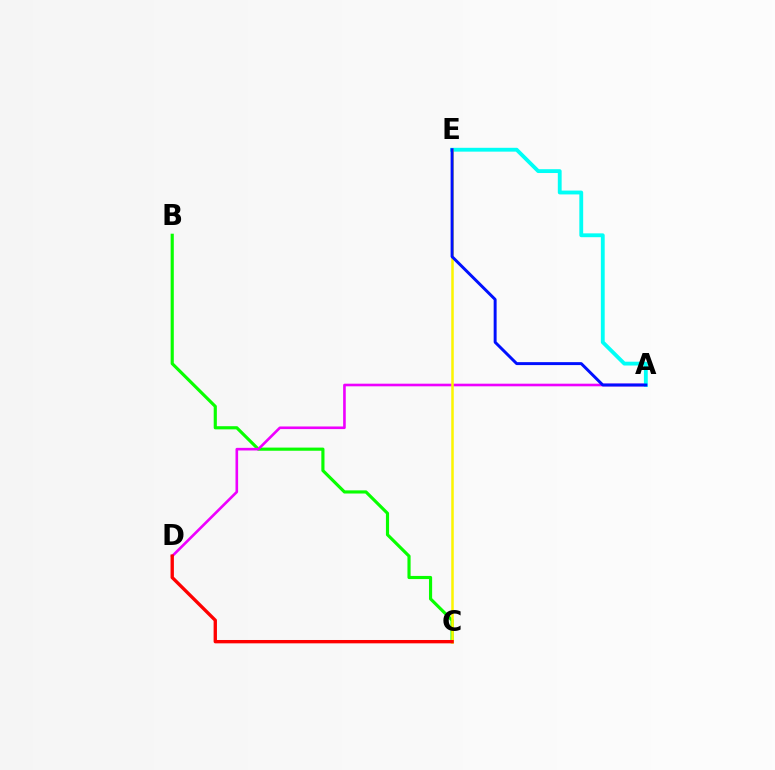{('B', 'C'): [{'color': '#08ff00', 'line_style': 'solid', 'thickness': 2.27}], ('A', 'D'): [{'color': '#ee00ff', 'line_style': 'solid', 'thickness': 1.89}], ('A', 'E'): [{'color': '#00fff6', 'line_style': 'solid', 'thickness': 2.76}, {'color': '#0010ff', 'line_style': 'solid', 'thickness': 2.12}], ('C', 'E'): [{'color': '#fcf500', 'line_style': 'solid', 'thickness': 1.82}], ('C', 'D'): [{'color': '#ff0000', 'line_style': 'solid', 'thickness': 2.41}]}